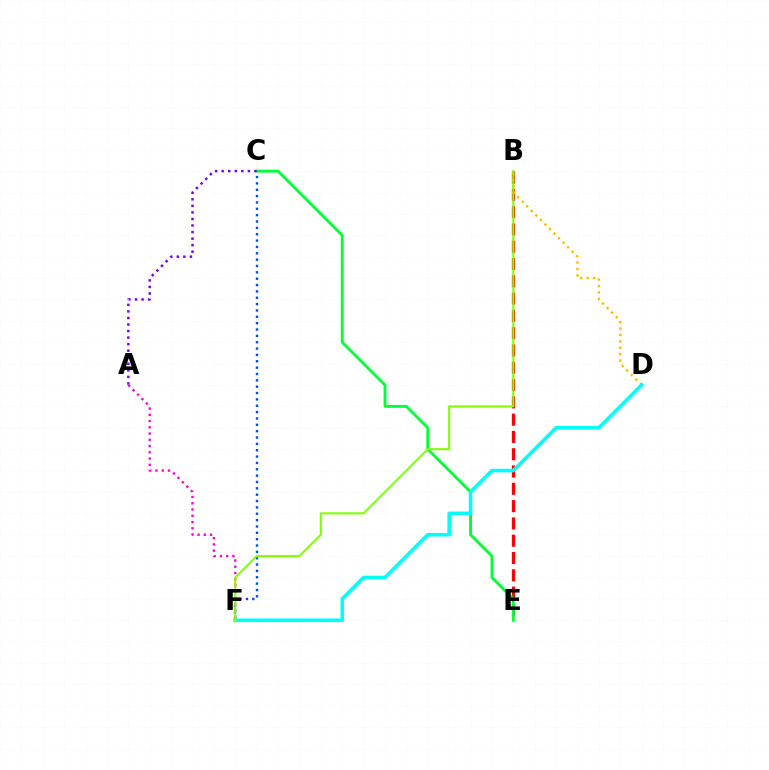{('A', 'F'): [{'color': '#ff00cf', 'line_style': 'dotted', 'thickness': 1.7}], ('B', 'E'): [{'color': '#ff0000', 'line_style': 'dashed', 'thickness': 2.35}], ('B', 'D'): [{'color': '#ffbd00', 'line_style': 'dotted', 'thickness': 1.74}], ('C', 'F'): [{'color': '#004bff', 'line_style': 'dotted', 'thickness': 1.73}], ('C', 'E'): [{'color': '#00ff39', 'line_style': 'solid', 'thickness': 2.07}], ('D', 'F'): [{'color': '#00fff6', 'line_style': 'solid', 'thickness': 2.56}], ('B', 'F'): [{'color': '#84ff00', 'line_style': 'solid', 'thickness': 1.5}], ('A', 'C'): [{'color': '#7200ff', 'line_style': 'dotted', 'thickness': 1.78}]}